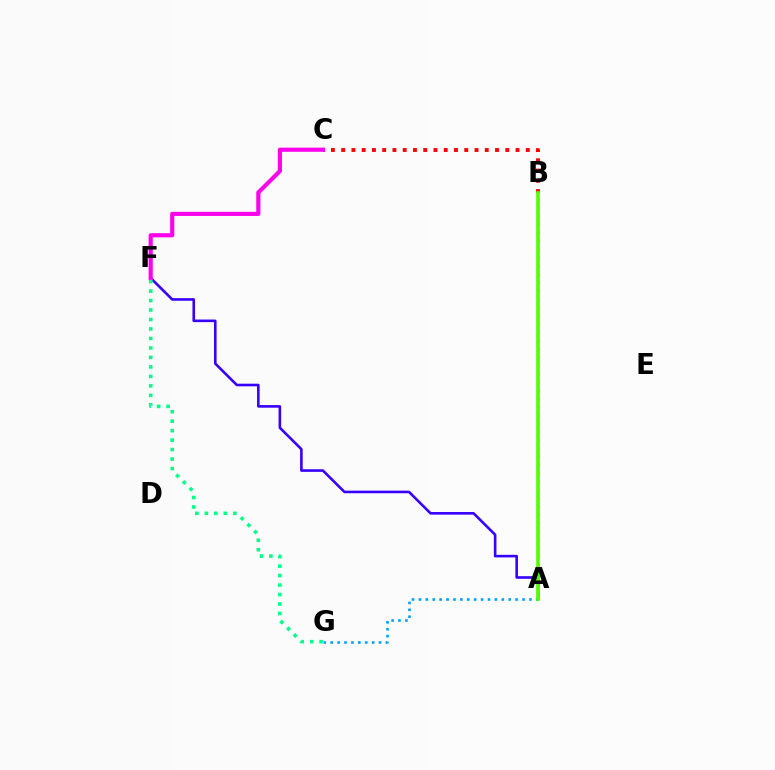{('A', 'F'): [{'color': '#3700ff', 'line_style': 'solid', 'thickness': 1.87}], ('B', 'C'): [{'color': '#ff0000', 'line_style': 'dotted', 'thickness': 2.79}], ('A', 'G'): [{'color': '#009eff', 'line_style': 'dotted', 'thickness': 1.88}], ('A', 'B'): [{'color': '#ffd500', 'line_style': 'dotted', 'thickness': 2.25}, {'color': '#4fff00', 'line_style': 'solid', 'thickness': 2.58}], ('C', 'F'): [{'color': '#ff00ed', 'line_style': 'solid', 'thickness': 2.98}], ('F', 'G'): [{'color': '#00ff86', 'line_style': 'dotted', 'thickness': 2.57}]}